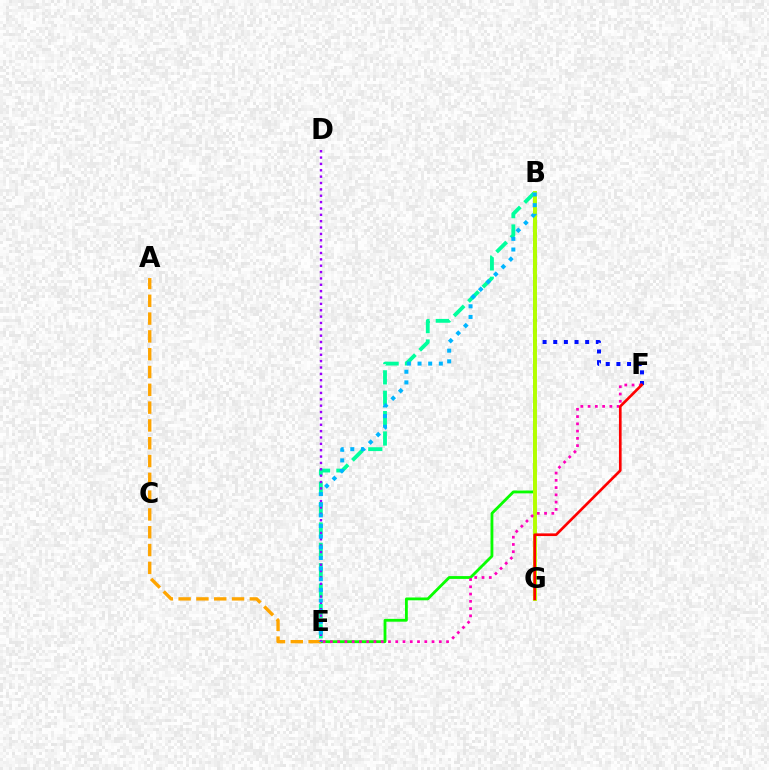{('B', 'F'): [{'color': '#0010ff', 'line_style': 'dotted', 'thickness': 2.89}], ('B', 'E'): [{'color': '#08ff00', 'line_style': 'solid', 'thickness': 2.03}, {'color': '#00ff9d', 'line_style': 'dashed', 'thickness': 2.77}, {'color': '#00b5ff', 'line_style': 'dotted', 'thickness': 2.89}], ('A', 'E'): [{'color': '#ffa500', 'line_style': 'dashed', 'thickness': 2.42}], ('B', 'G'): [{'color': '#b3ff00', 'line_style': 'solid', 'thickness': 2.83}], ('E', 'F'): [{'color': '#ff00bd', 'line_style': 'dotted', 'thickness': 1.97}], ('F', 'G'): [{'color': '#ff0000', 'line_style': 'solid', 'thickness': 1.92}], ('D', 'E'): [{'color': '#9b00ff', 'line_style': 'dotted', 'thickness': 1.73}]}